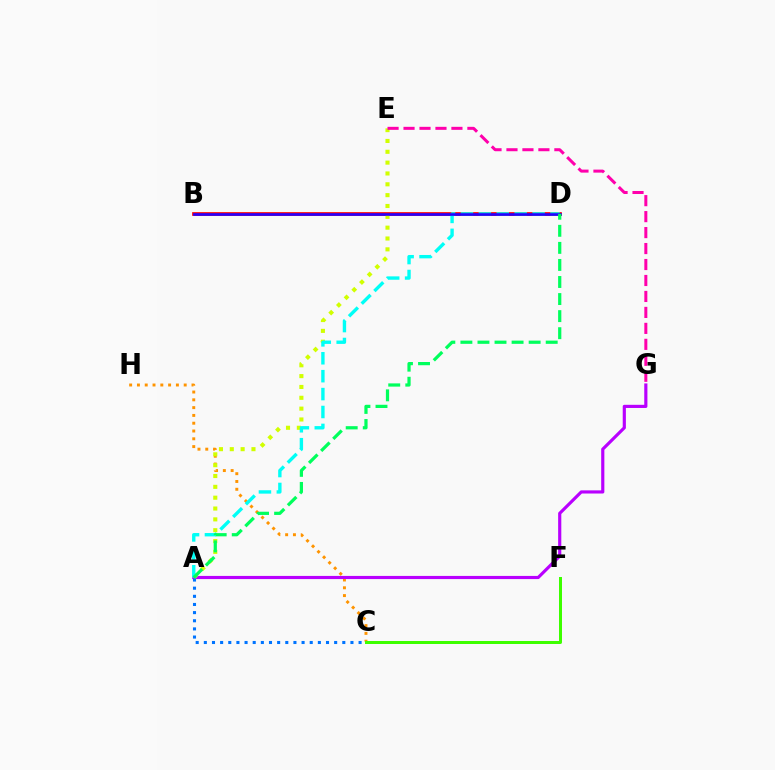{('C', 'H'): [{'color': '#ff9400', 'line_style': 'dotted', 'thickness': 2.12}], ('C', 'F'): [{'color': '#3dff00', 'line_style': 'solid', 'thickness': 2.15}], ('A', 'G'): [{'color': '#b900ff', 'line_style': 'solid', 'thickness': 2.27}], ('B', 'D'): [{'color': '#ff0000', 'line_style': 'solid', 'thickness': 2.66}, {'color': '#2500ff', 'line_style': 'solid', 'thickness': 1.89}], ('A', 'E'): [{'color': '#d1ff00', 'line_style': 'dotted', 'thickness': 2.95}], ('A', 'D'): [{'color': '#00fff6', 'line_style': 'dashed', 'thickness': 2.43}, {'color': '#00ff5c', 'line_style': 'dashed', 'thickness': 2.32}], ('A', 'C'): [{'color': '#0074ff', 'line_style': 'dotted', 'thickness': 2.21}], ('E', 'G'): [{'color': '#ff00ac', 'line_style': 'dashed', 'thickness': 2.17}]}